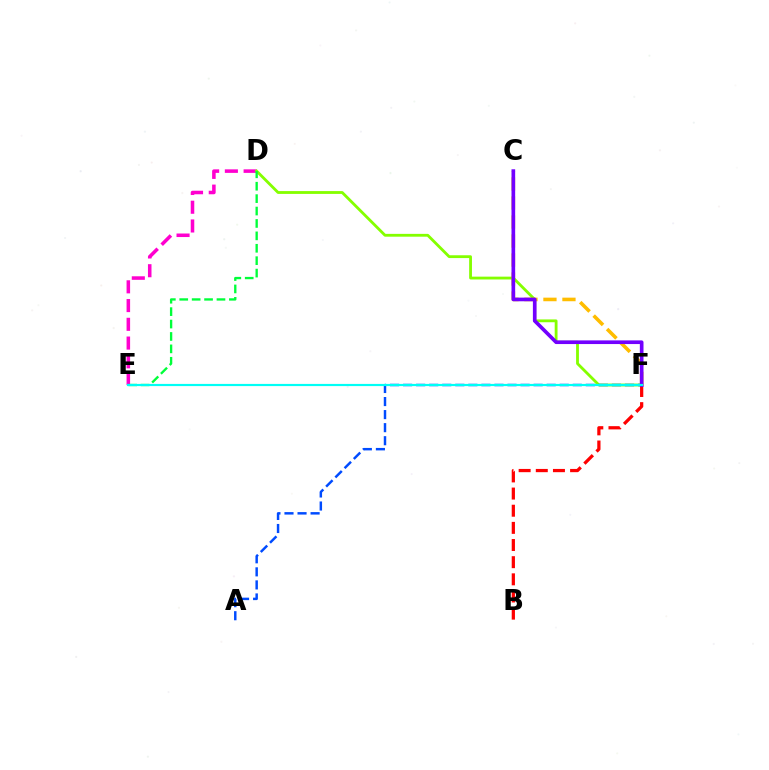{('D', 'E'): [{'color': '#ff00cf', 'line_style': 'dashed', 'thickness': 2.55}, {'color': '#00ff39', 'line_style': 'dashed', 'thickness': 1.69}], ('D', 'F'): [{'color': '#84ff00', 'line_style': 'solid', 'thickness': 2.03}], ('B', 'F'): [{'color': '#ff0000', 'line_style': 'dashed', 'thickness': 2.33}], ('A', 'F'): [{'color': '#004bff', 'line_style': 'dashed', 'thickness': 1.77}], ('C', 'F'): [{'color': '#ffbd00', 'line_style': 'dashed', 'thickness': 2.58}, {'color': '#7200ff', 'line_style': 'solid', 'thickness': 2.64}], ('E', 'F'): [{'color': '#00fff6', 'line_style': 'solid', 'thickness': 1.57}]}